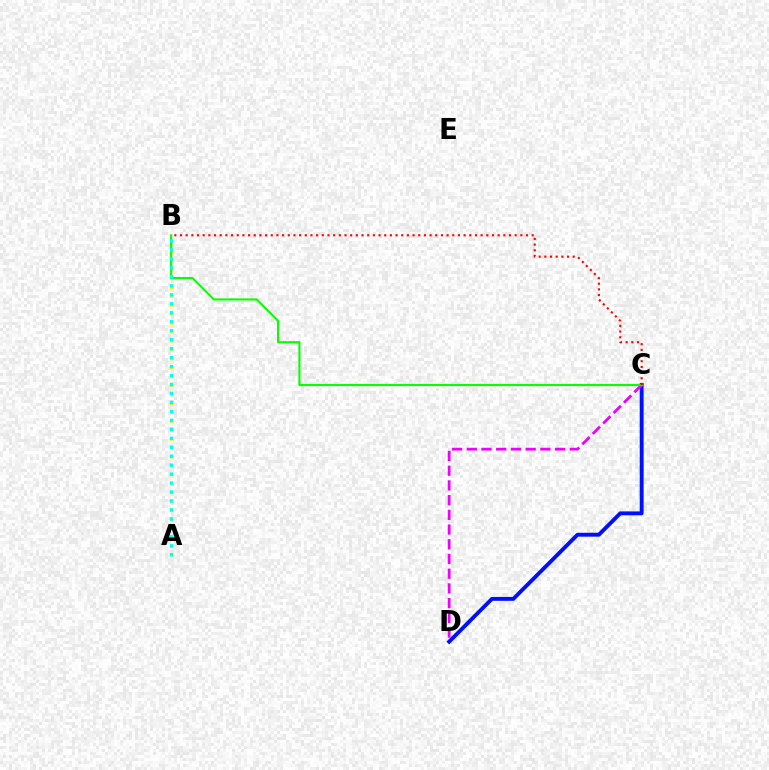{('C', 'D'): [{'color': '#0010ff', 'line_style': 'solid', 'thickness': 2.8}, {'color': '#ee00ff', 'line_style': 'dashed', 'thickness': 2.0}], ('A', 'B'): [{'color': '#fcf500', 'line_style': 'dotted', 'thickness': 2.42}, {'color': '#00fff6', 'line_style': 'dotted', 'thickness': 2.44}], ('B', 'C'): [{'color': '#08ff00', 'line_style': 'solid', 'thickness': 1.52}, {'color': '#ff0000', 'line_style': 'dotted', 'thickness': 1.54}]}